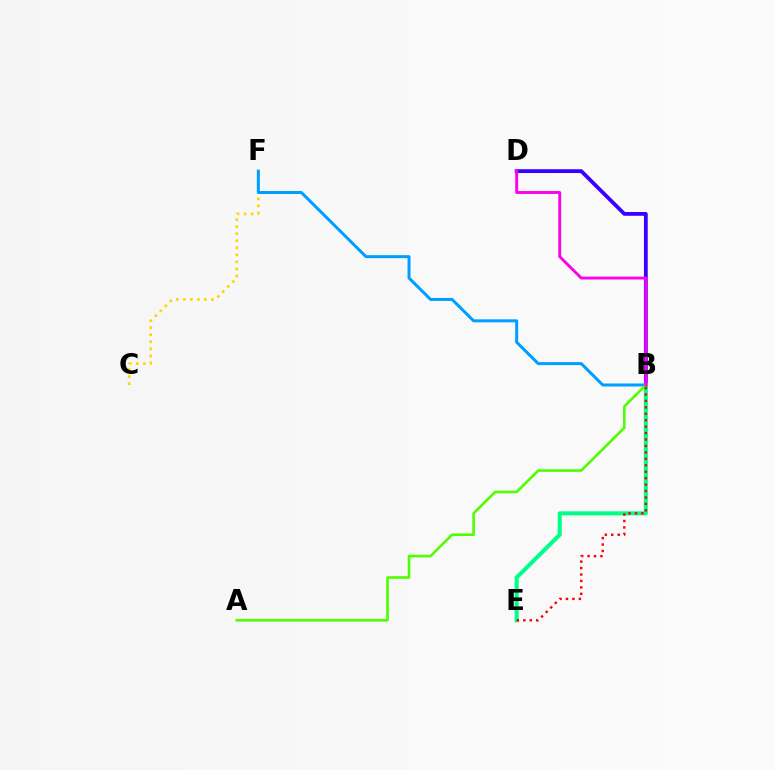{('C', 'F'): [{'color': '#ffd500', 'line_style': 'dotted', 'thickness': 1.91}], ('B', 'F'): [{'color': '#009eff', 'line_style': 'solid', 'thickness': 2.17}], ('B', 'D'): [{'color': '#3700ff', 'line_style': 'solid', 'thickness': 2.73}, {'color': '#ff00ed', 'line_style': 'solid', 'thickness': 2.09}], ('B', 'E'): [{'color': '#00ff86', 'line_style': 'solid', 'thickness': 2.92}, {'color': '#ff0000', 'line_style': 'dotted', 'thickness': 1.75}], ('A', 'B'): [{'color': '#4fff00', 'line_style': 'solid', 'thickness': 1.89}]}